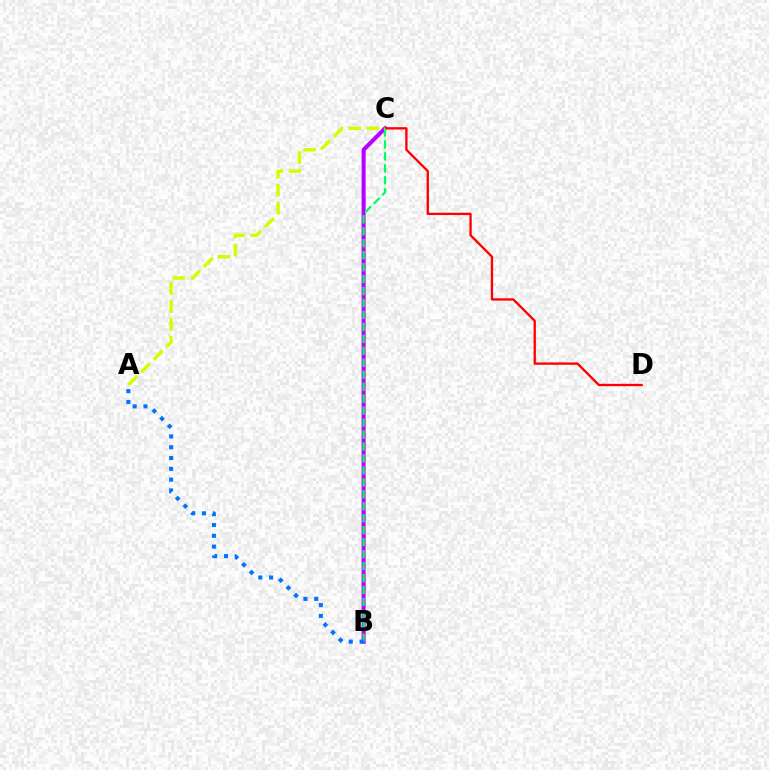{('B', 'C'): [{'color': '#b900ff', 'line_style': 'solid', 'thickness': 2.91}, {'color': '#00ff5c', 'line_style': 'dashed', 'thickness': 1.62}], ('C', 'D'): [{'color': '#ff0000', 'line_style': 'solid', 'thickness': 1.67}], ('A', 'B'): [{'color': '#0074ff', 'line_style': 'dotted', 'thickness': 2.93}], ('A', 'C'): [{'color': '#d1ff00', 'line_style': 'dashed', 'thickness': 2.45}]}